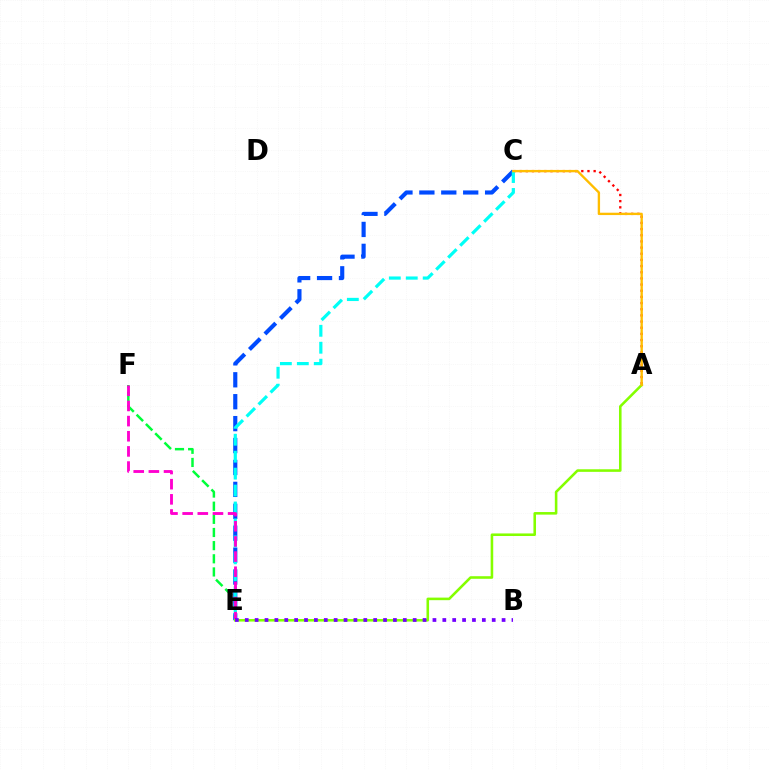{('A', 'C'): [{'color': '#ff0000', 'line_style': 'dotted', 'thickness': 1.68}, {'color': '#ffbd00', 'line_style': 'solid', 'thickness': 1.7}], ('C', 'E'): [{'color': '#004bff', 'line_style': 'dashed', 'thickness': 2.98}, {'color': '#00fff6', 'line_style': 'dashed', 'thickness': 2.3}], ('E', 'F'): [{'color': '#00ff39', 'line_style': 'dashed', 'thickness': 1.79}, {'color': '#ff00cf', 'line_style': 'dashed', 'thickness': 2.06}], ('A', 'E'): [{'color': '#84ff00', 'line_style': 'solid', 'thickness': 1.85}], ('B', 'E'): [{'color': '#7200ff', 'line_style': 'dotted', 'thickness': 2.68}]}